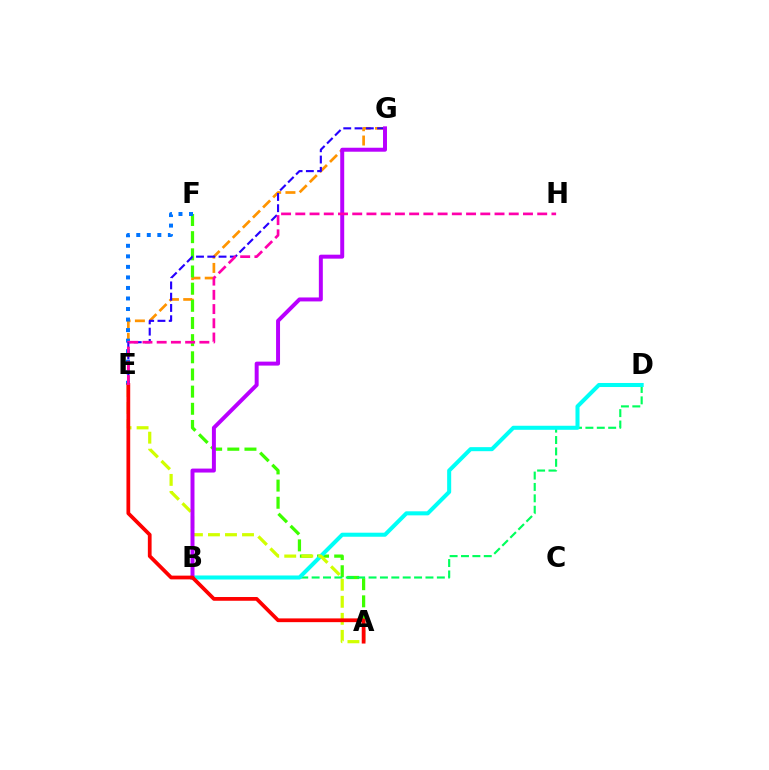{('E', 'G'): [{'color': '#ff9400', 'line_style': 'dashed', 'thickness': 1.94}, {'color': '#2500ff', 'line_style': 'dashed', 'thickness': 1.53}], ('A', 'F'): [{'color': '#3dff00', 'line_style': 'dashed', 'thickness': 2.33}], ('B', 'D'): [{'color': '#00ff5c', 'line_style': 'dashed', 'thickness': 1.55}, {'color': '#00fff6', 'line_style': 'solid', 'thickness': 2.91}], ('E', 'F'): [{'color': '#0074ff', 'line_style': 'dotted', 'thickness': 2.86}], ('A', 'E'): [{'color': '#d1ff00', 'line_style': 'dashed', 'thickness': 2.31}, {'color': '#ff0000', 'line_style': 'solid', 'thickness': 2.7}], ('B', 'G'): [{'color': '#b900ff', 'line_style': 'solid', 'thickness': 2.86}], ('E', 'H'): [{'color': '#ff00ac', 'line_style': 'dashed', 'thickness': 1.93}]}